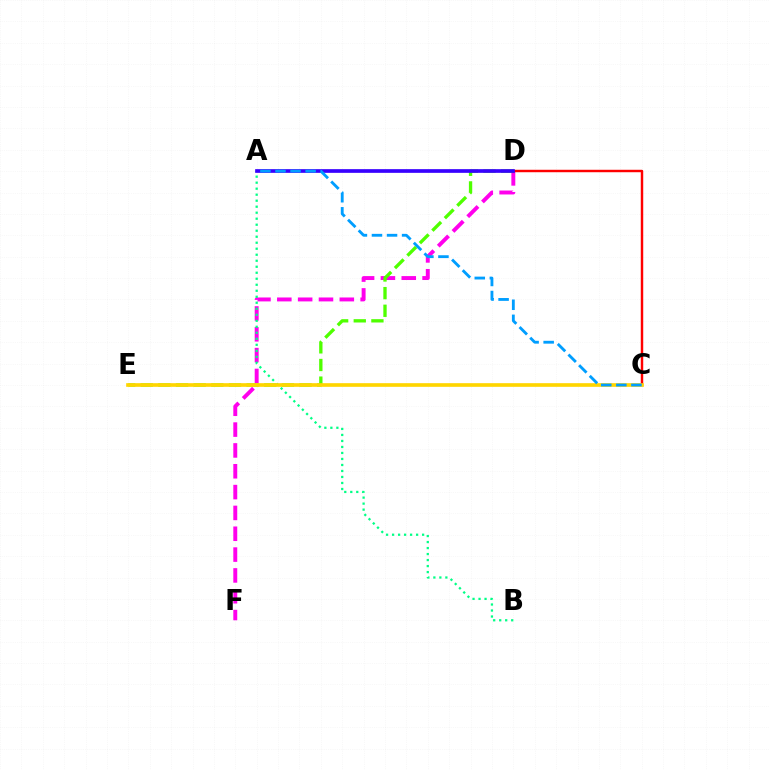{('D', 'F'): [{'color': '#ff00ed', 'line_style': 'dashed', 'thickness': 2.83}], ('A', 'B'): [{'color': '#00ff86', 'line_style': 'dotted', 'thickness': 1.63}], ('C', 'D'): [{'color': '#ff0000', 'line_style': 'solid', 'thickness': 1.76}], ('D', 'E'): [{'color': '#4fff00', 'line_style': 'dashed', 'thickness': 2.4}], ('A', 'D'): [{'color': '#3700ff', 'line_style': 'solid', 'thickness': 2.65}], ('C', 'E'): [{'color': '#ffd500', 'line_style': 'solid', 'thickness': 2.63}], ('A', 'C'): [{'color': '#009eff', 'line_style': 'dashed', 'thickness': 2.05}]}